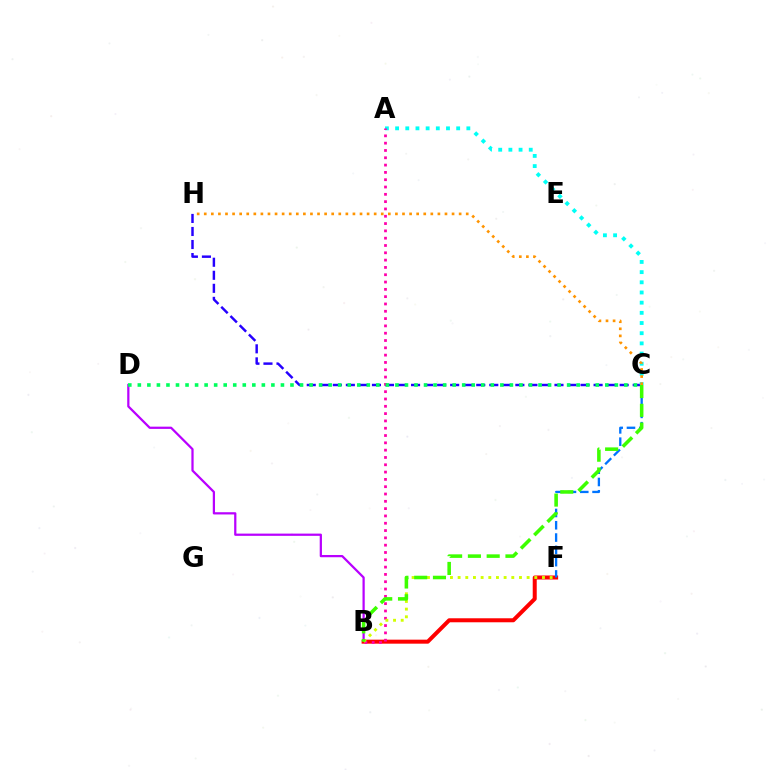{('C', 'H'): [{'color': '#2500ff', 'line_style': 'dashed', 'thickness': 1.77}, {'color': '#ff9400', 'line_style': 'dotted', 'thickness': 1.92}], ('B', 'D'): [{'color': '#b900ff', 'line_style': 'solid', 'thickness': 1.61}], ('B', 'F'): [{'color': '#ff0000', 'line_style': 'solid', 'thickness': 2.89}, {'color': '#d1ff00', 'line_style': 'dotted', 'thickness': 2.08}], ('A', 'C'): [{'color': '#00fff6', 'line_style': 'dotted', 'thickness': 2.77}], ('A', 'B'): [{'color': '#ff00ac', 'line_style': 'dotted', 'thickness': 1.99}], ('C', 'F'): [{'color': '#0074ff', 'line_style': 'dashed', 'thickness': 1.67}], ('B', 'C'): [{'color': '#3dff00', 'line_style': 'dashed', 'thickness': 2.55}], ('C', 'D'): [{'color': '#00ff5c', 'line_style': 'dotted', 'thickness': 2.59}]}